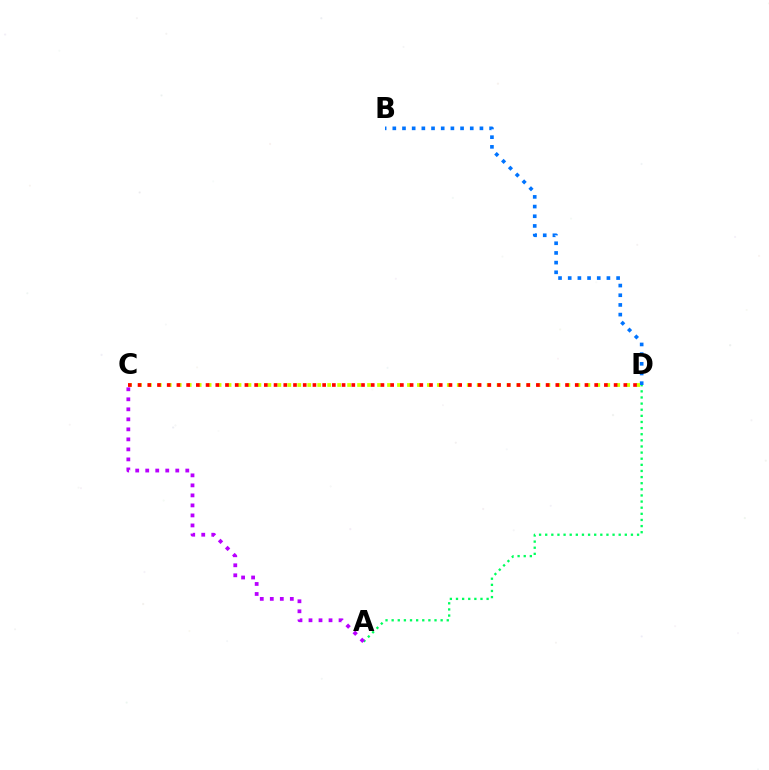{('A', 'D'): [{'color': '#00ff5c', 'line_style': 'dotted', 'thickness': 1.66}], ('B', 'D'): [{'color': '#0074ff', 'line_style': 'dotted', 'thickness': 2.63}], ('C', 'D'): [{'color': '#d1ff00', 'line_style': 'dotted', 'thickness': 2.71}, {'color': '#ff0000', 'line_style': 'dotted', 'thickness': 2.64}], ('A', 'C'): [{'color': '#b900ff', 'line_style': 'dotted', 'thickness': 2.72}]}